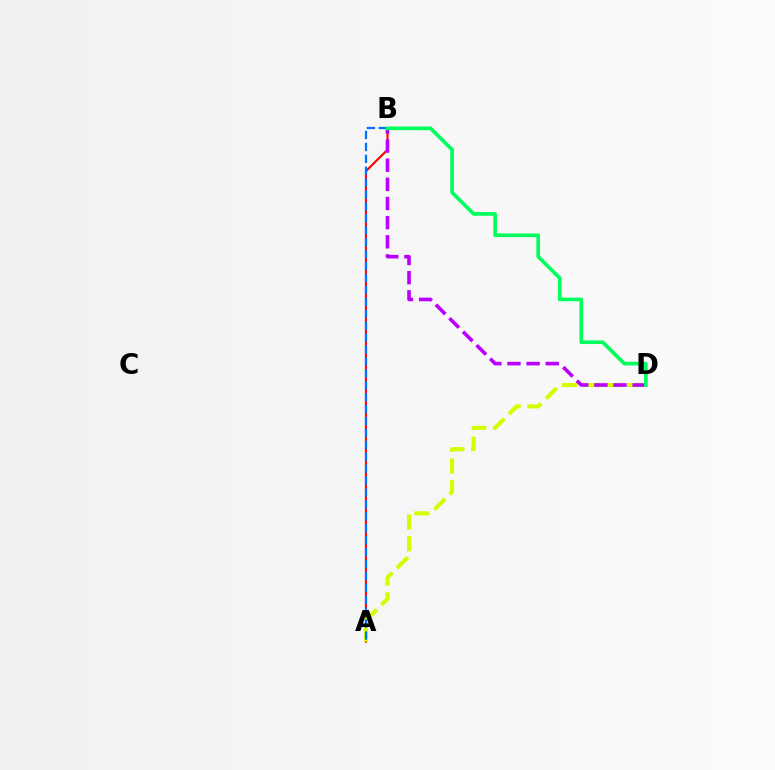{('A', 'B'): [{'color': '#ff0000', 'line_style': 'solid', 'thickness': 1.52}, {'color': '#0074ff', 'line_style': 'dashed', 'thickness': 1.62}], ('A', 'D'): [{'color': '#d1ff00', 'line_style': 'dashed', 'thickness': 2.94}], ('B', 'D'): [{'color': '#b900ff', 'line_style': 'dashed', 'thickness': 2.6}, {'color': '#00ff5c', 'line_style': 'solid', 'thickness': 2.64}]}